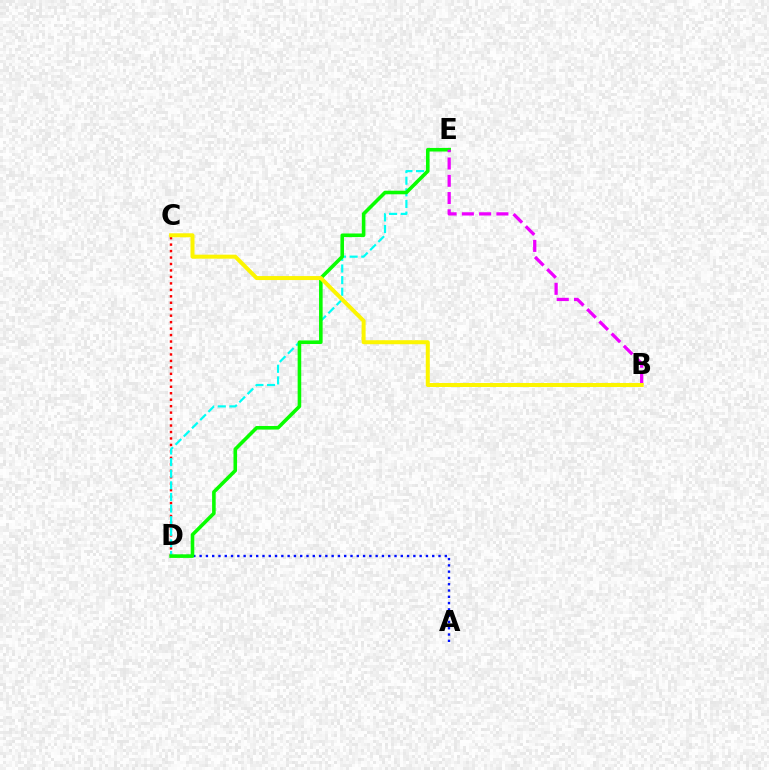{('C', 'D'): [{'color': '#ff0000', 'line_style': 'dotted', 'thickness': 1.76}], ('D', 'E'): [{'color': '#00fff6', 'line_style': 'dashed', 'thickness': 1.58}, {'color': '#08ff00', 'line_style': 'solid', 'thickness': 2.58}], ('A', 'D'): [{'color': '#0010ff', 'line_style': 'dotted', 'thickness': 1.71}], ('B', 'E'): [{'color': '#ee00ff', 'line_style': 'dashed', 'thickness': 2.35}], ('B', 'C'): [{'color': '#fcf500', 'line_style': 'solid', 'thickness': 2.88}]}